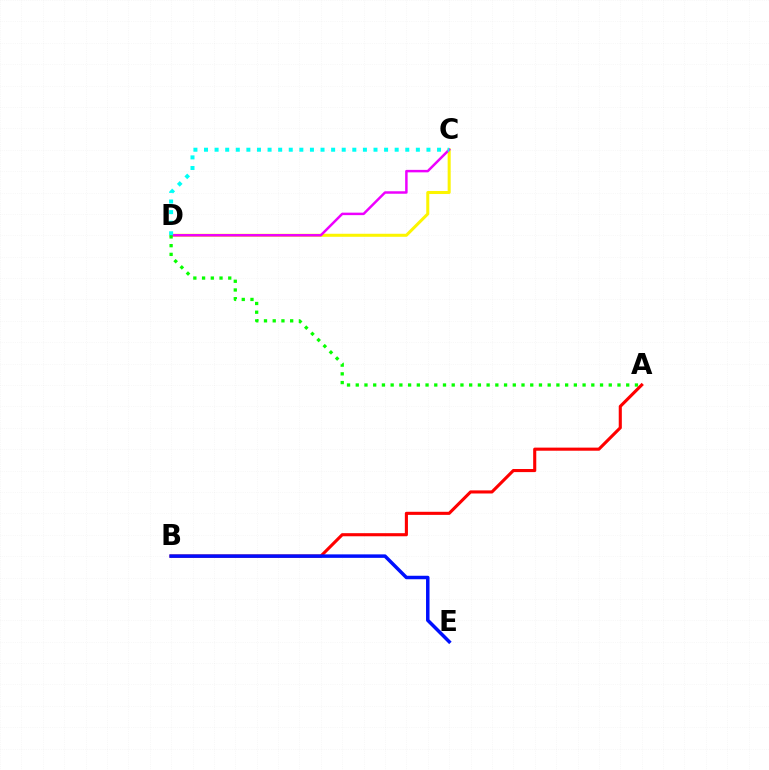{('C', 'D'): [{'color': '#fcf500', 'line_style': 'solid', 'thickness': 2.18}, {'color': '#ee00ff', 'line_style': 'solid', 'thickness': 1.78}, {'color': '#00fff6', 'line_style': 'dotted', 'thickness': 2.88}], ('A', 'D'): [{'color': '#08ff00', 'line_style': 'dotted', 'thickness': 2.37}], ('A', 'B'): [{'color': '#ff0000', 'line_style': 'solid', 'thickness': 2.23}], ('B', 'E'): [{'color': '#0010ff', 'line_style': 'solid', 'thickness': 2.51}]}